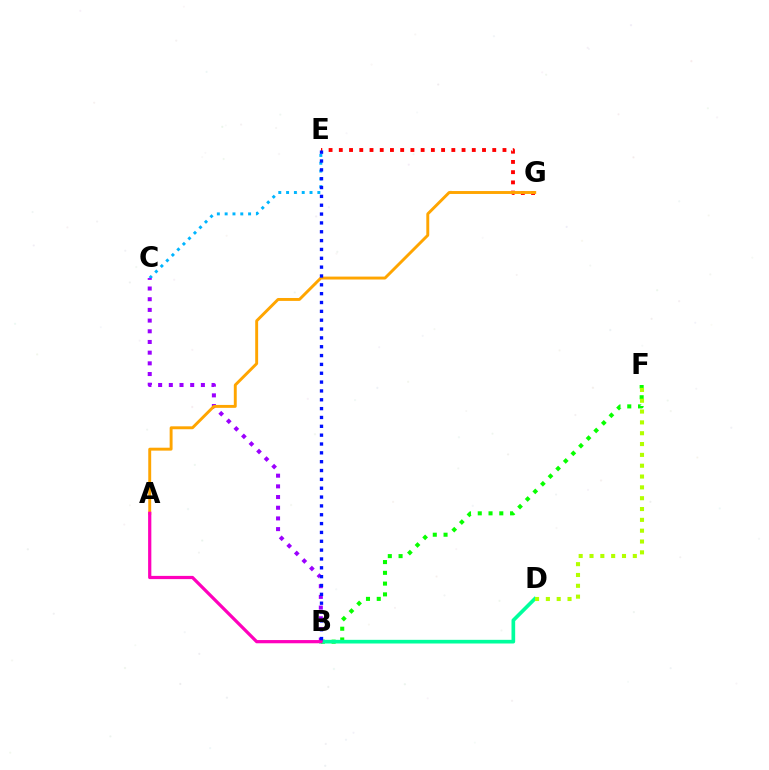{('B', 'F'): [{'color': '#08ff00', 'line_style': 'dotted', 'thickness': 2.93}], ('C', 'E'): [{'color': '#00b5ff', 'line_style': 'dotted', 'thickness': 2.12}], ('E', 'G'): [{'color': '#ff0000', 'line_style': 'dotted', 'thickness': 2.78}], ('B', 'D'): [{'color': '#00ff9d', 'line_style': 'solid', 'thickness': 2.64}], ('B', 'C'): [{'color': '#9b00ff', 'line_style': 'dotted', 'thickness': 2.9}], ('A', 'G'): [{'color': '#ffa500', 'line_style': 'solid', 'thickness': 2.1}], ('A', 'B'): [{'color': '#ff00bd', 'line_style': 'solid', 'thickness': 2.32}], ('B', 'E'): [{'color': '#0010ff', 'line_style': 'dotted', 'thickness': 2.4}], ('D', 'F'): [{'color': '#b3ff00', 'line_style': 'dotted', 'thickness': 2.94}]}